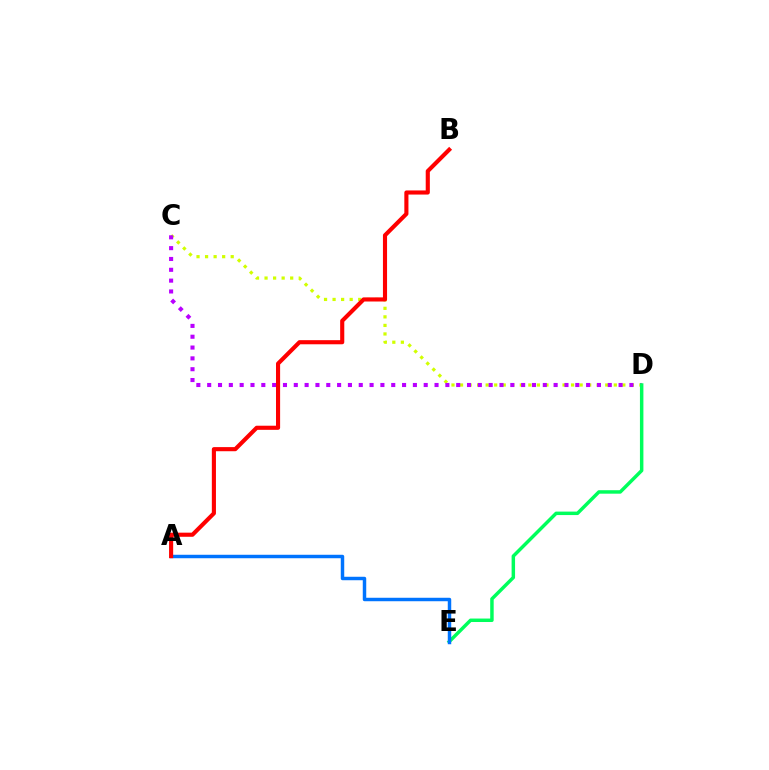{('C', 'D'): [{'color': '#d1ff00', 'line_style': 'dotted', 'thickness': 2.32}, {'color': '#b900ff', 'line_style': 'dotted', 'thickness': 2.94}], ('D', 'E'): [{'color': '#00ff5c', 'line_style': 'solid', 'thickness': 2.5}], ('A', 'E'): [{'color': '#0074ff', 'line_style': 'solid', 'thickness': 2.49}], ('A', 'B'): [{'color': '#ff0000', 'line_style': 'solid', 'thickness': 2.96}]}